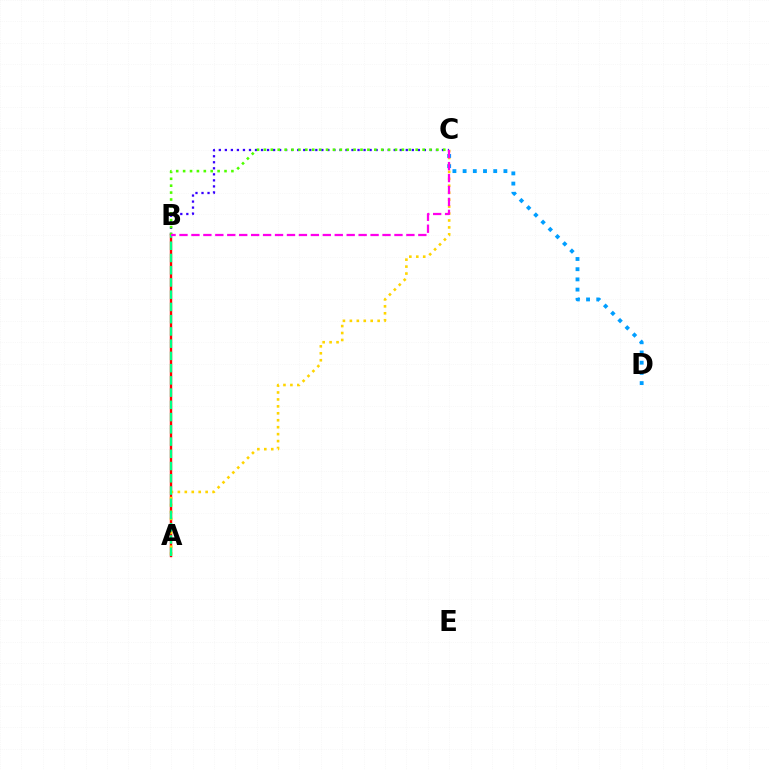{('A', 'B'): [{'color': '#ff0000', 'line_style': 'solid', 'thickness': 1.72}, {'color': '#00ff86', 'line_style': 'dashed', 'thickness': 1.66}], ('A', 'C'): [{'color': '#ffd500', 'line_style': 'dotted', 'thickness': 1.89}], ('C', 'D'): [{'color': '#009eff', 'line_style': 'dotted', 'thickness': 2.77}], ('B', 'C'): [{'color': '#3700ff', 'line_style': 'dotted', 'thickness': 1.64}, {'color': '#4fff00', 'line_style': 'dotted', 'thickness': 1.87}, {'color': '#ff00ed', 'line_style': 'dashed', 'thickness': 1.62}]}